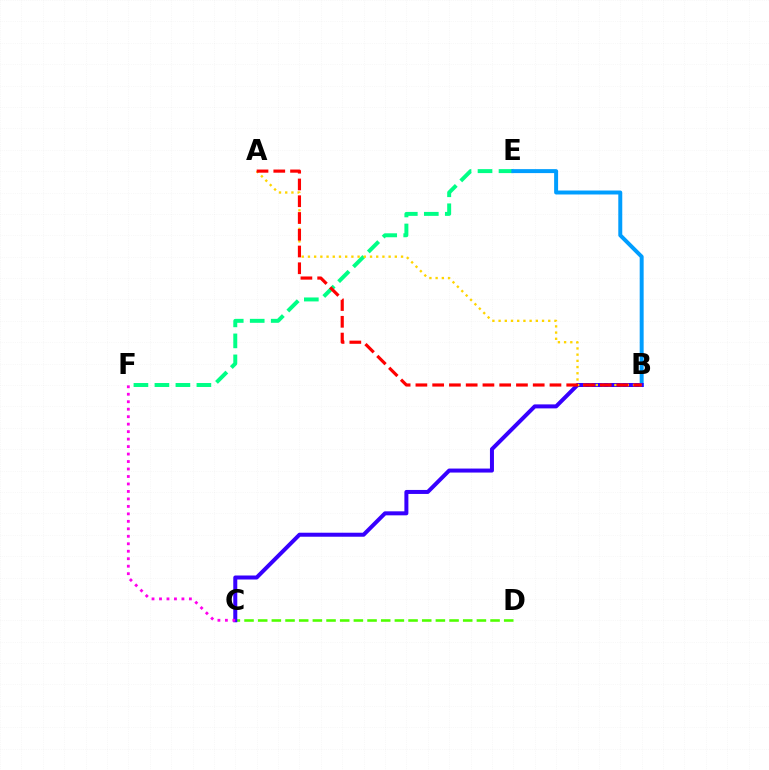{('E', 'F'): [{'color': '#00ff86', 'line_style': 'dashed', 'thickness': 2.85}], ('B', 'E'): [{'color': '#009eff', 'line_style': 'solid', 'thickness': 2.85}], ('C', 'D'): [{'color': '#4fff00', 'line_style': 'dashed', 'thickness': 1.86}], ('B', 'C'): [{'color': '#3700ff', 'line_style': 'solid', 'thickness': 2.88}], ('A', 'B'): [{'color': '#ffd500', 'line_style': 'dotted', 'thickness': 1.69}, {'color': '#ff0000', 'line_style': 'dashed', 'thickness': 2.28}], ('C', 'F'): [{'color': '#ff00ed', 'line_style': 'dotted', 'thickness': 2.03}]}